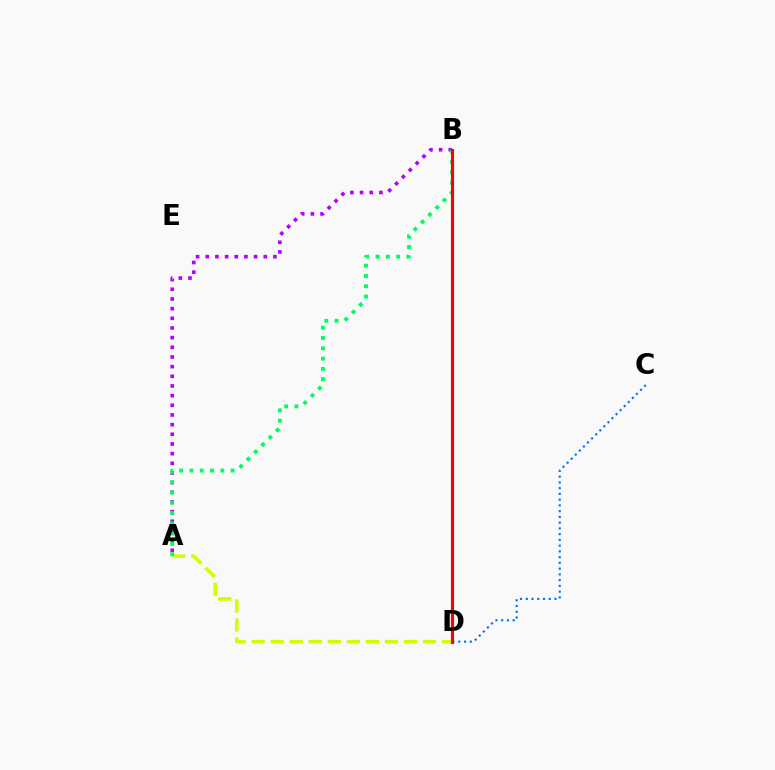{('C', 'D'): [{'color': '#0074ff', 'line_style': 'dotted', 'thickness': 1.56}], ('A', 'B'): [{'color': '#b900ff', 'line_style': 'dotted', 'thickness': 2.63}, {'color': '#00ff5c', 'line_style': 'dotted', 'thickness': 2.79}], ('A', 'D'): [{'color': '#d1ff00', 'line_style': 'dashed', 'thickness': 2.59}], ('B', 'D'): [{'color': '#ff0000', 'line_style': 'solid', 'thickness': 2.24}]}